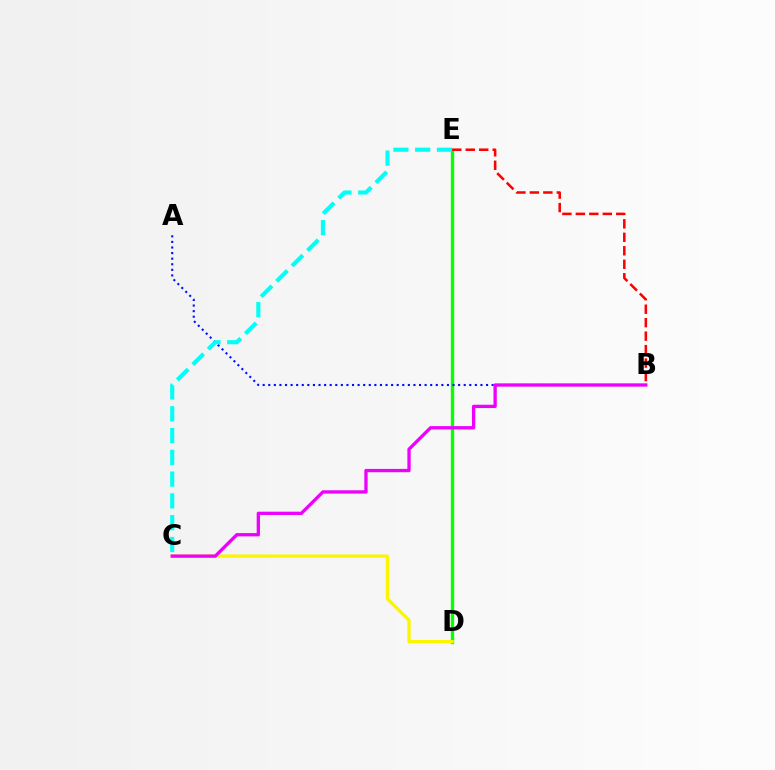{('D', 'E'): [{'color': '#08ff00', 'line_style': 'solid', 'thickness': 2.42}], ('A', 'B'): [{'color': '#0010ff', 'line_style': 'dotted', 'thickness': 1.52}], ('C', 'D'): [{'color': '#fcf500', 'line_style': 'solid', 'thickness': 2.38}], ('B', 'C'): [{'color': '#ee00ff', 'line_style': 'solid', 'thickness': 2.38}], ('B', 'E'): [{'color': '#ff0000', 'line_style': 'dashed', 'thickness': 1.83}], ('C', 'E'): [{'color': '#00fff6', 'line_style': 'dashed', 'thickness': 2.96}]}